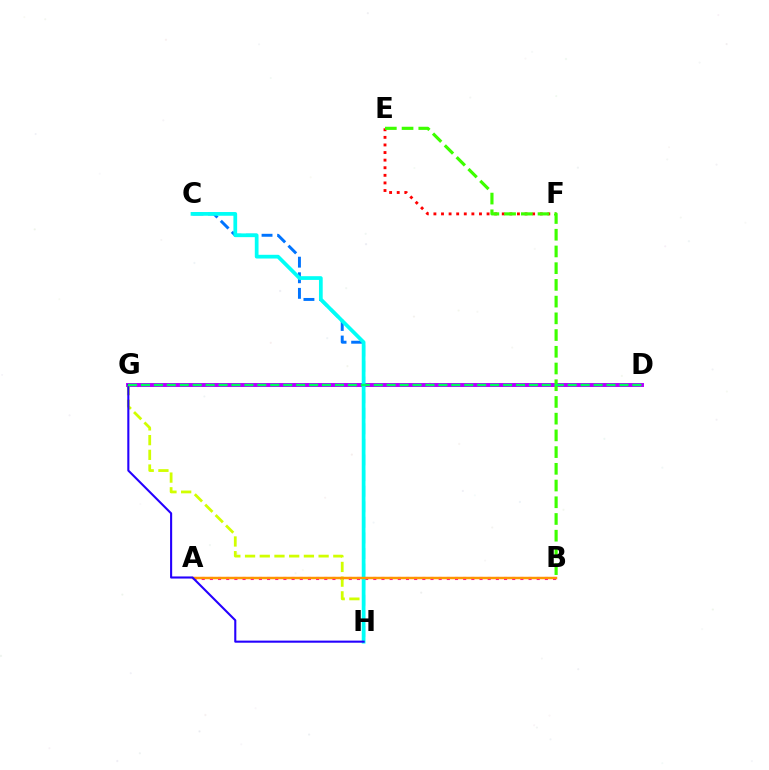{('A', 'B'): [{'color': '#ff00ac', 'line_style': 'dotted', 'thickness': 2.22}, {'color': '#ff9400', 'line_style': 'solid', 'thickness': 1.77}], ('D', 'G'): [{'color': '#b900ff', 'line_style': 'solid', 'thickness': 2.85}, {'color': '#00ff5c', 'line_style': 'dashed', 'thickness': 1.76}], ('E', 'F'): [{'color': '#ff0000', 'line_style': 'dotted', 'thickness': 2.06}], ('B', 'E'): [{'color': '#3dff00', 'line_style': 'dashed', 'thickness': 2.27}], ('C', 'H'): [{'color': '#0074ff', 'line_style': 'dashed', 'thickness': 2.12}, {'color': '#00fff6', 'line_style': 'solid', 'thickness': 2.69}], ('G', 'H'): [{'color': '#d1ff00', 'line_style': 'dashed', 'thickness': 2.0}, {'color': '#2500ff', 'line_style': 'solid', 'thickness': 1.51}]}